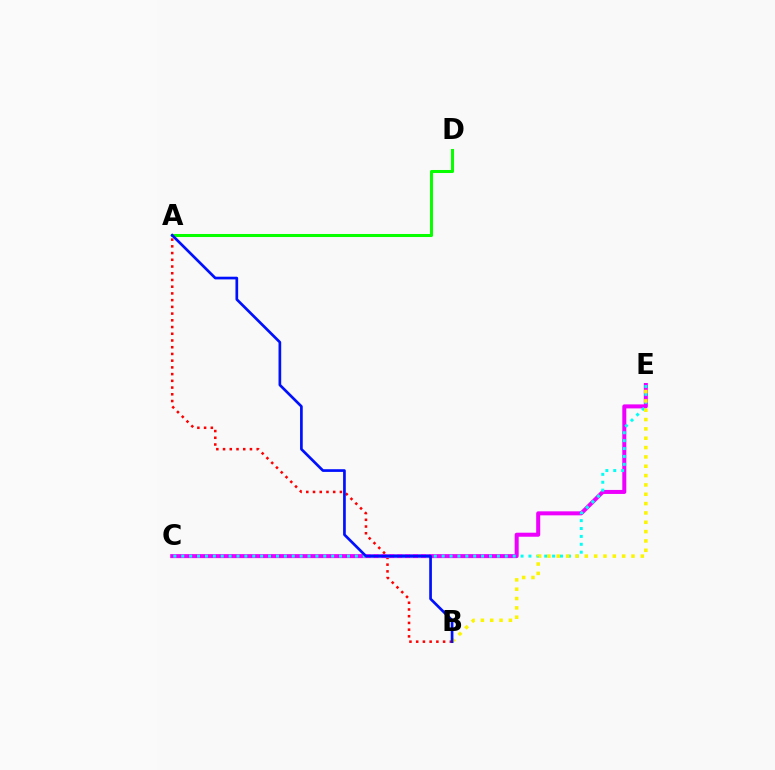{('A', 'B'): [{'color': '#ff0000', 'line_style': 'dotted', 'thickness': 1.83}, {'color': '#0010ff', 'line_style': 'solid', 'thickness': 1.94}], ('C', 'E'): [{'color': '#ee00ff', 'line_style': 'solid', 'thickness': 2.89}, {'color': '#00fff6', 'line_style': 'dotted', 'thickness': 2.14}], ('B', 'E'): [{'color': '#fcf500', 'line_style': 'dotted', 'thickness': 2.54}], ('A', 'D'): [{'color': '#08ff00', 'line_style': 'solid', 'thickness': 2.19}]}